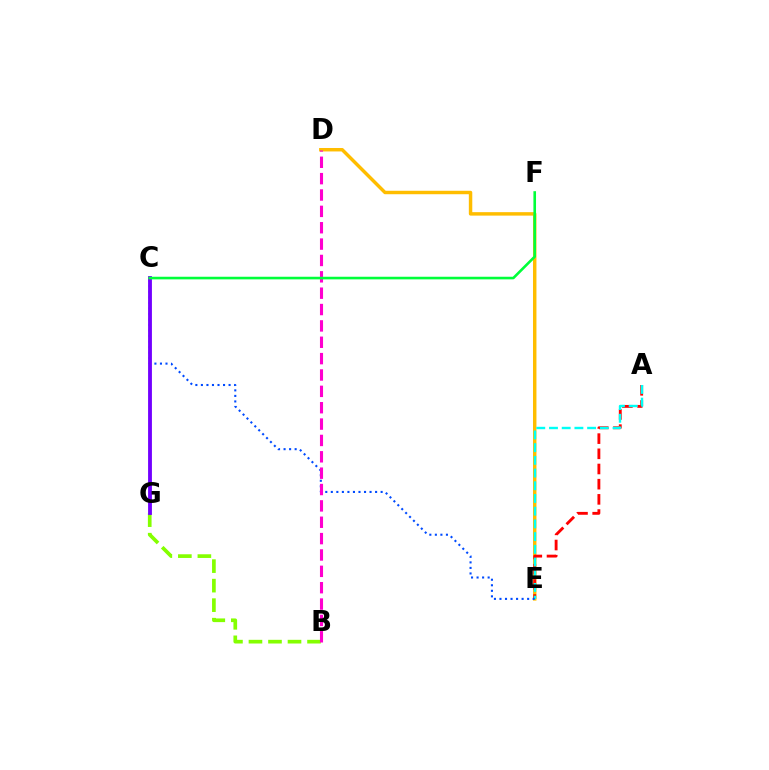{('D', 'E'): [{'color': '#ffbd00', 'line_style': 'solid', 'thickness': 2.49}], ('A', 'E'): [{'color': '#ff0000', 'line_style': 'dashed', 'thickness': 2.06}, {'color': '#00fff6', 'line_style': 'dashed', 'thickness': 1.73}], ('C', 'E'): [{'color': '#004bff', 'line_style': 'dotted', 'thickness': 1.5}], ('B', 'G'): [{'color': '#84ff00', 'line_style': 'dashed', 'thickness': 2.65}], ('C', 'G'): [{'color': '#7200ff', 'line_style': 'solid', 'thickness': 2.76}], ('B', 'D'): [{'color': '#ff00cf', 'line_style': 'dashed', 'thickness': 2.22}], ('C', 'F'): [{'color': '#00ff39', 'line_style': 'solid', 'thickness': 1.88}]}